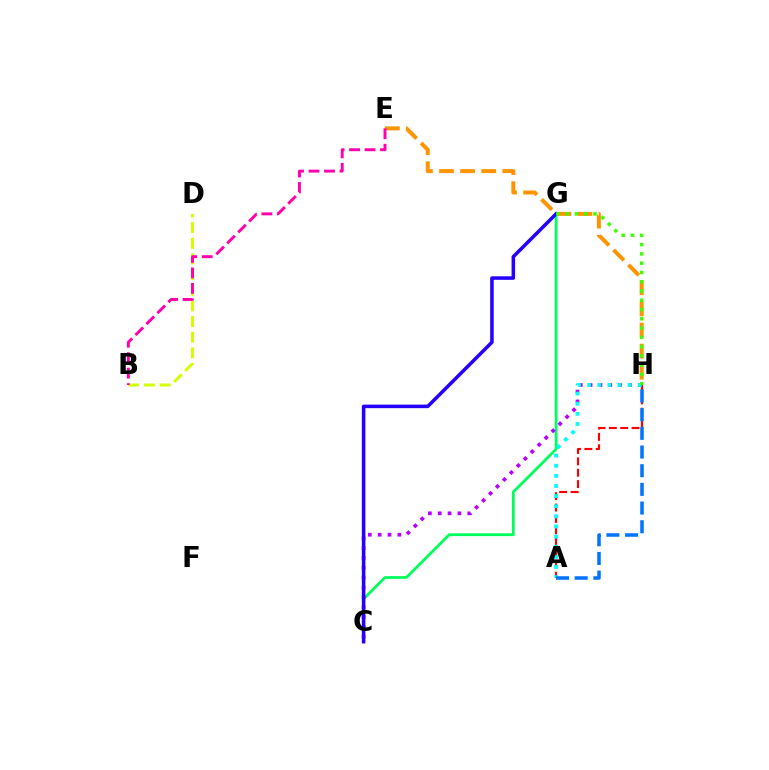{('A', 'H'): [{'color': '#ff0000', 'line_style': 'dashed', 'thickness': 1.54}, {'color': '#00fff6', 'line_style': 'dotted', 'thickness': 2.75}, {'color': '#0074ff', 'line_style': 'dashed', 'thickness': 2.54}], ('C', 'G'): [{'color': '#00ff5c', 'line_style': 'solid', 'thickness': 2.0}, {'color': '#2500ff', 'line_style': 'solid', 'thickness': 2.54}], ('C', 'H'): [{'color': '#b900ff', 'line_style': 'dotted', 'thickness': 2.67}], ('B', 'D'): [{'color': '#d1ff00', 'line_style': 'dashed', 'thickness': 2.13}], ('E', 'H'): [{'color': '#ff9400', 'line_style': 'dashed', 'thickness': 2.87}], ('G', 'H'): [{'color': '#3dff00', 'line_style': 'dotted', 'thickness': 2.52}], ('B', 'E'): [{'color': '#ff00ac', 'line_style': 'dashed', 'thickness': 2.1}]}